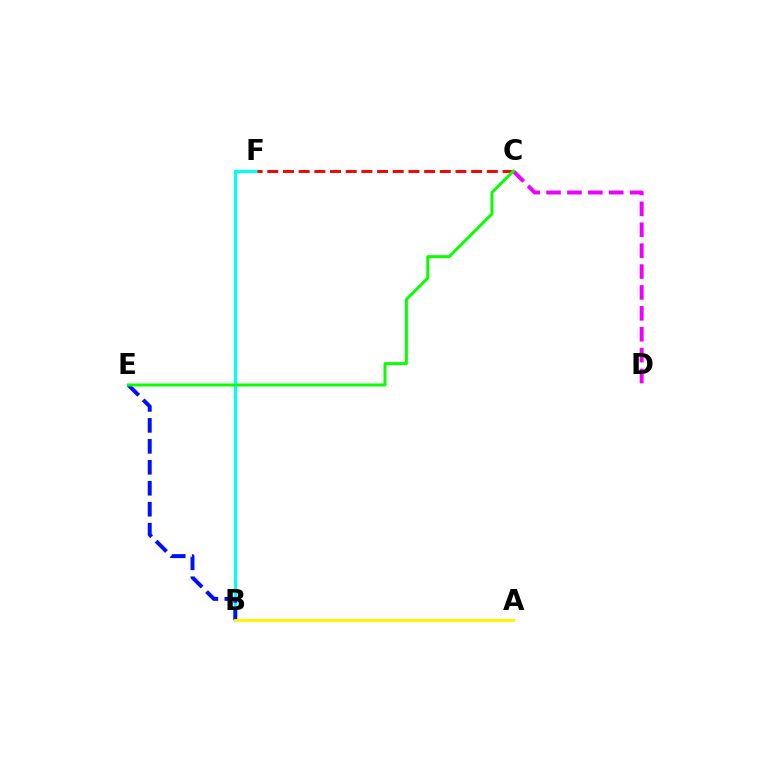{('B', 'F'): [{'color': '#00fff6', 'line_style': 'solid', 'thickness': 2.3}], ('B', 'E'): [{'color': '#0010ff', 'line_style': 'dashed', 'thickness': 2.85}], ('C', 'D'): [{'color': '#ee00ff', 'line_style': 'dashed', 'thickness': 2.84}], ('A', 'B'): [{'color': '#fcf500', 'line_style': 'solid', 'thickness': 2.12}], ('C', 'F'): [{'color': '#ff0000', 'line_style': 'dashed', 'thickness': 2.13}], ('C', 'E'): [{'color': '#08ff00', 'line_style': 'solid', 'thickness': 2.13}]}